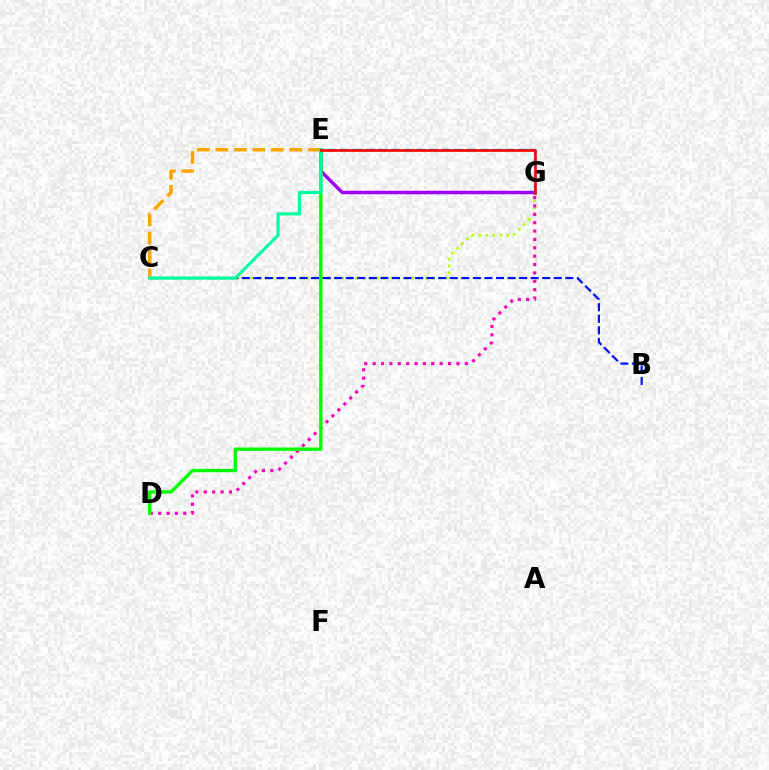{('C', 'G'): [{'color': '#b3ff00', 'line_style': 'dotted', 'thickness': 1.9}], ('D', 'G'): [{'color': '#ff00bd', 'line_style': 'dotted', 'thickness': 2.28}], ('E', 'G'): [{'color': '#9b00ff', 'line_style': 'solid', 'thickness': 2.47}, {'color': '#00b5ff', 'line_style': 'dashed', 'thickness': 1.73}, {'color': '#ff0000', 'line_style': 'solid', 'thickness': 1.9}], ('B', 'C'): [{'color': '#0010ff', 'line_style': 'dashed', 'thickness': 1.57}], ('D', 'E'): [{'color': '#08ff00', 'line_style': 'solid', 'thickness': 2.44}], ('C', 'E'): [{'color': '#ffa500', 'line_style': 'dashed', 'thickness': 2.51}, {'color': '#00ff9d', 'line_style': 'solid', 'thickness': 2.25}]}